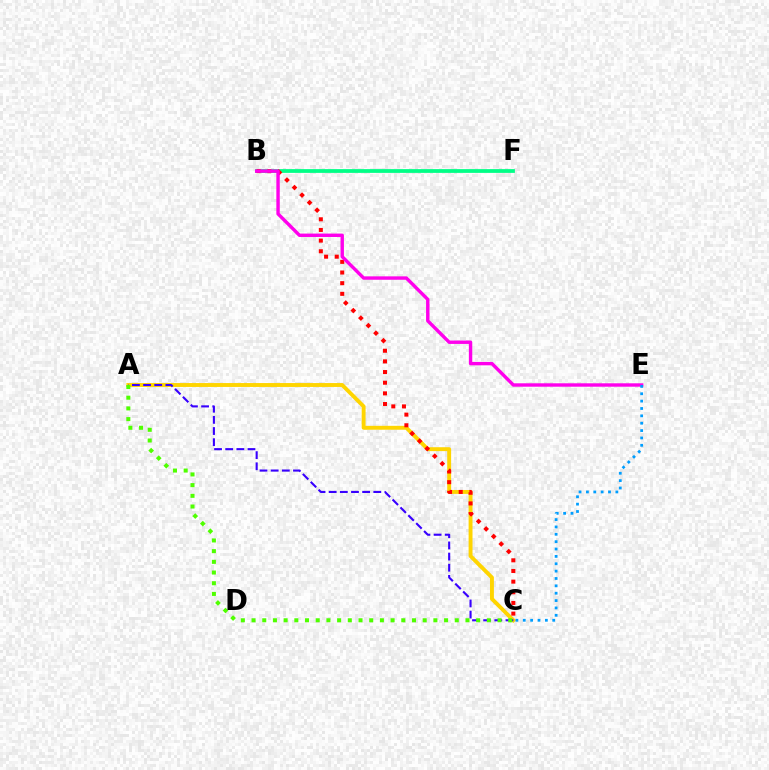{('A', 'C'): [{'color': '#ffd500', 'line_style': 'solid', 'thickness': 2.81}, {'color': '#3700ff', 'line_style': 'dashed', 'thickness': 1.51}, {'color': '#4fff00', 'line_style': 'dotted', 'thickness': 2.91}], ('B', 'F'): [{'color': '#00ff86', 'line_style': 'solid', 'thickness': 2.71}], ('B', 'C'): [{'color': '#ff0000', 'line_style': 'dotted', 'thickness': 2.9}], ('B', 'E'): [{'color': '#ff00ed', 'line_style': 'solid', 'thickness': 2.45}], ('C', 'E'): [{'color': '#009eff', 'line_style': 'dotted', 'thickness': 2.0}]}